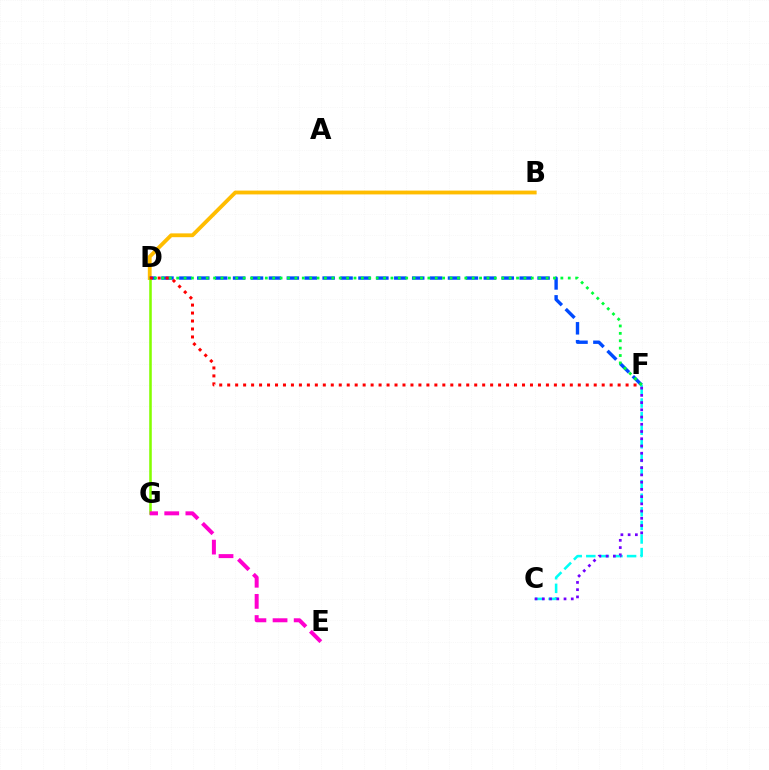{('B', 'D'): [{'color': '#ffbd00', 'line_style': 'solid', 'thickness': 2.75}], ('D', 'F'): [{'color': '#004bff', 'line_style': 'dashed', 'thickness': 2.43}, {'color': '#ff0000', 'line_style': 'dotted', 'thickness': 2.16}, {'color': '#00ff39', 'line_style': 'dotted', 'thickness': 2.01}], ('C', 'F'): [{'color': '#00fff6', 'line_style': 'dashed', 'thickness': 1.85}, {'color': '#7200ff', 'line_style': 'dotted', 'thickness': 1.97}], ('D', 'G'): [{'color': '#84ff00', 'line_style': 'solid', 'thickness': 1.85}], ('E', 'G'): [{'color': '#ff00cf', 'line_style': 'dashed', 'thickness': 2.87}]}